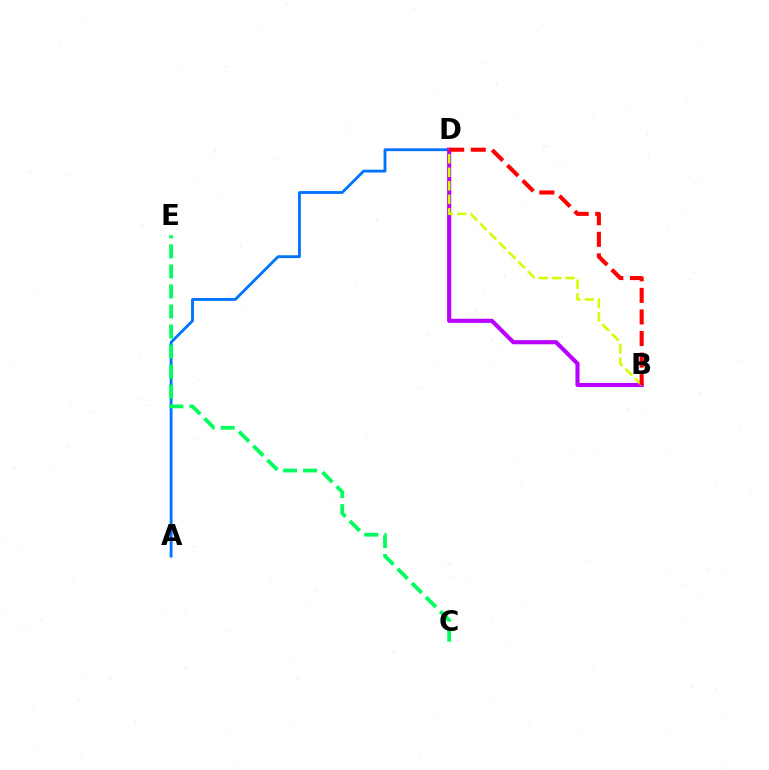{('A', 'D'): [{'color': '#0074ff', 'line_style': 'solid', 'thickness': 2.04}], ('B', 'D'): [{'color': '#b900ff', 'line_style': 'solid', 'thickness': 2.97}, {'color': '#d1ff00', 'line_style': 'dashed', 'thickness': 1.84}, {'color': '#ff0000', 'line_style': 'dashed', 'thickness': 2.93}], ('C', 'E'): [{'color': '#00ff5c', 'line_style': 'dashed', 'thickness': 2.72}]}